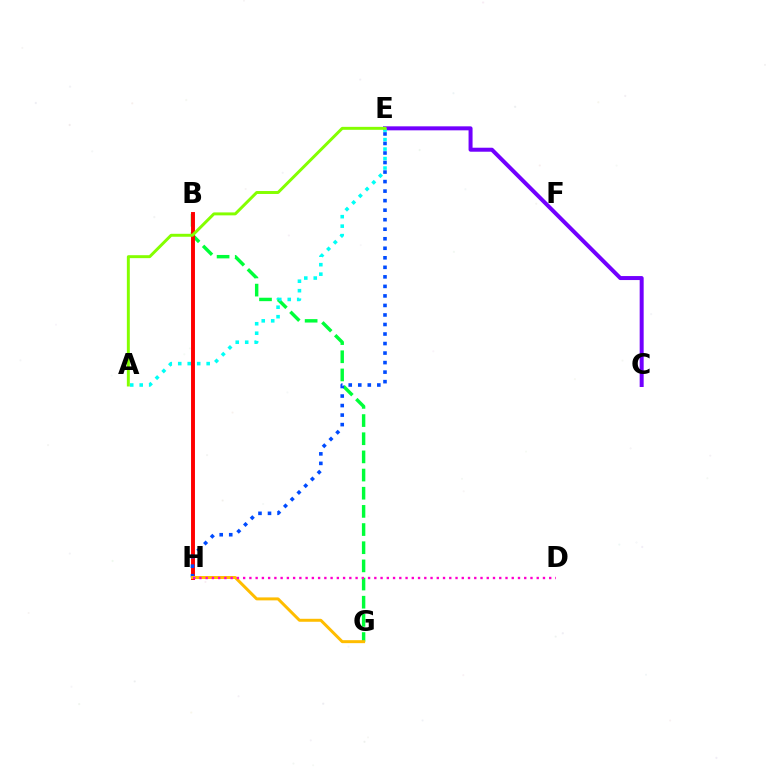{('B', 'G'): [{'color': '#00ff39', 'line_style': 'dashed', 'thickness': 2.47}], ('B', 'H'): [{'color': '#ff0000', 'line_style': 'solid', 'thickness': 2.82}], ('C', 'E'): [{'color': '#7200ff', 'line_style': 'solid', 'thickness': 2.88}], ('A', 'E'): [{'color': '#00fff6', 'line_style': 'dotted', 'thickness': 2.58}, {'color': '#84ff00', 'line_style': 'solid', 'thickness': 2.12}], ('E', 'H'): [{'color': '#004bff', 'line_style': 'dotted', 'thickness': 2.59}], ('G', 'H'): [{'color': '#ffbd00', 'line_style': 'solid', 'thickness': 2.14}], ('D', 'H'): [{'color': '#ff00cf', 'line_style': 'dotted', 'thickness': 1.7}]}